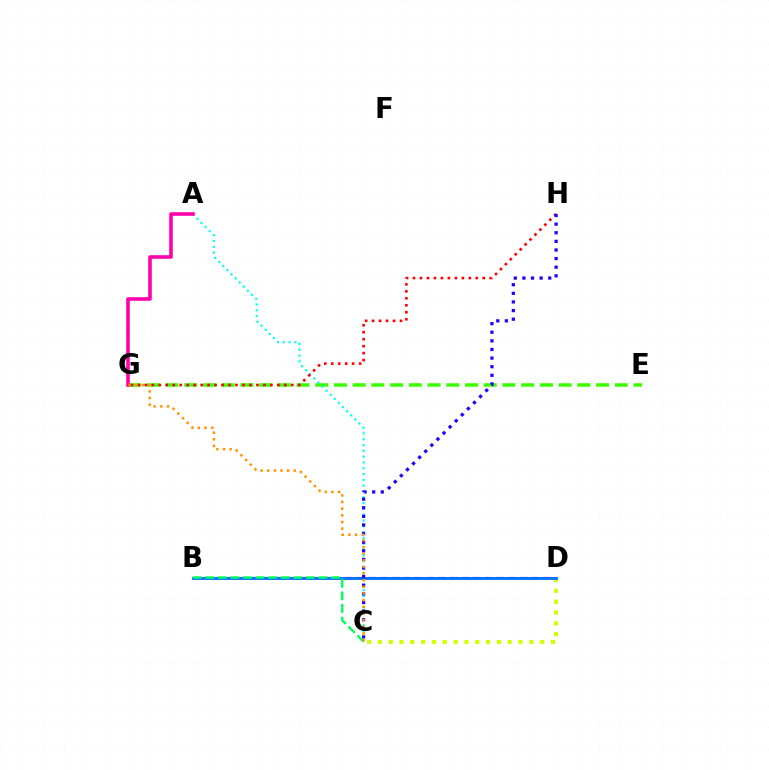{('E', 'G'): [{'color': '#3dff00', 'line_style': 'dashed', 'thickness': 2.54}], ('A', 'C'): [{'color': '#00fff6', 'line_style': 'dotted', 'thickness': 1.58}], ('B', 'D'): [{'color': '#b900ff', 'line_style': 'dashed', 'thickness': 1.58}, {'color': '#0074ff', 'line_style': 'solid', 'thickness': 2.06}], ('C', 'D'): [{'color': '#d1ff00', 'line_style': 'dotted', 'thickness': 2.94}], ('G', 'H'): [{'color': '#ff0000', 'line_style': 'dotted', 'thickness': 1.89}], ('A', 'G'): [{'color': '#ff00ac', 'line_style': 'solid', 'thickness': 2.59}], ('C', 'H'): [{'color': '#2500ff', 'line_style': 'dotted', 'thickness': 2.34}], ('B', 'C'): [{'color': '#00ff5c', 'line_style': 'dashed', 'thickness': 1.71}], ('C', 'G'): [{'color': '#ff9400', 'line_style': 'dotted', 'thickness': 1.8}]}